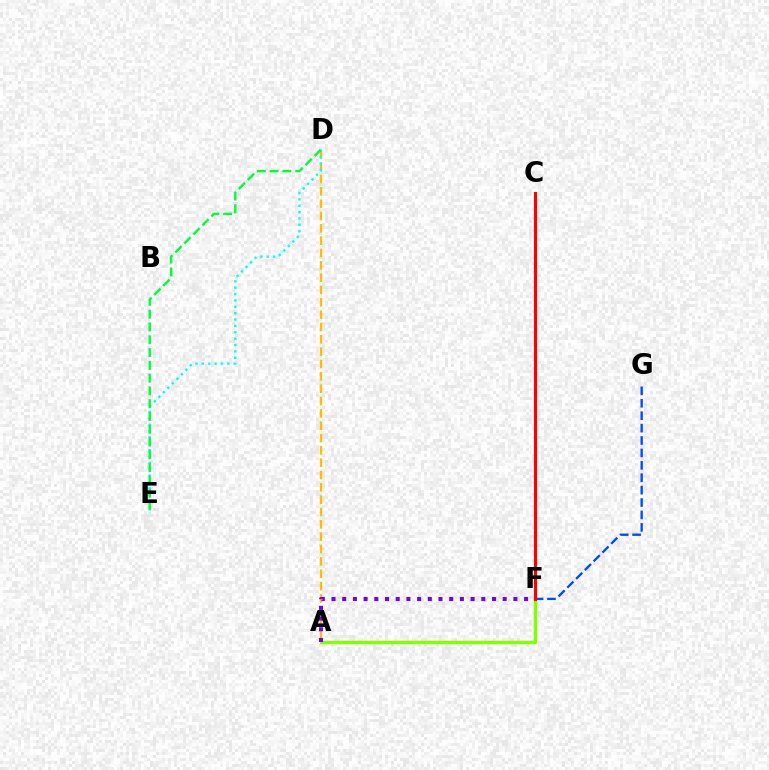{('A', 'D'): [{'color': '#ffbd00', 'line_style': 'dashed', 'thickness': 1.68}], ('D', 'E'): [{'color': '#00fff6', 'line_style': 'dotted', 'thickness': 1.73}, {'color': '#00ff39', 'line_style': 'dashed', 'thickness': 1.74}], ('A', 'F'): [{'color': '#84ff00', 'line_style': 'solid', 'thickness': 2.47}, {'color': '#7200ff', 'line_style': 'dotted', 'thickness': 2.91}], ('F', 'G'): [{'color': '#004bff', 'line_style': 'dashed', 'thickness': 1.69}], ('C', 'F'): [{'color': '#ff00cf', 'line_style': 'solid', 'thickness': 2.01}, {'color': '#ff0000', 'line_style': 'solid', 'thickness': 2.28}]}